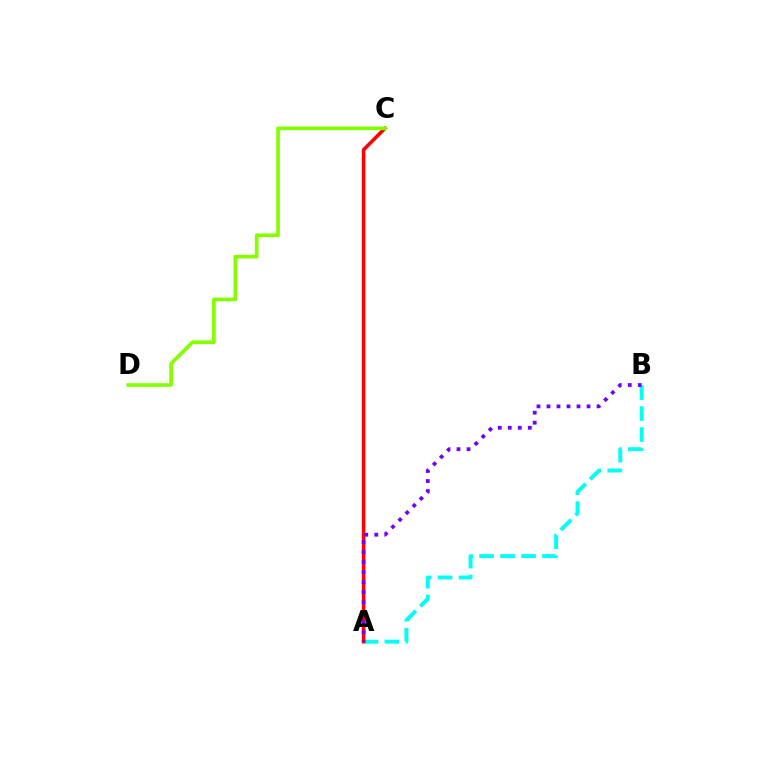{('A', 'B'): [{'color': '#00fff6', 'line_style': 'dashed', 'thickness': 2.85}, {'color': '#7200ff', 'line_style': 'dotted', 'thickness': 2.72}], ('A', 'C'): [{'color': '#ff0000', 'line_style': 'solid', 'thickness': 2.56}], ('C', 'D'): [{'color': '#84ff00', 'line_style': 'solid', 'thickness': 2.65}]}